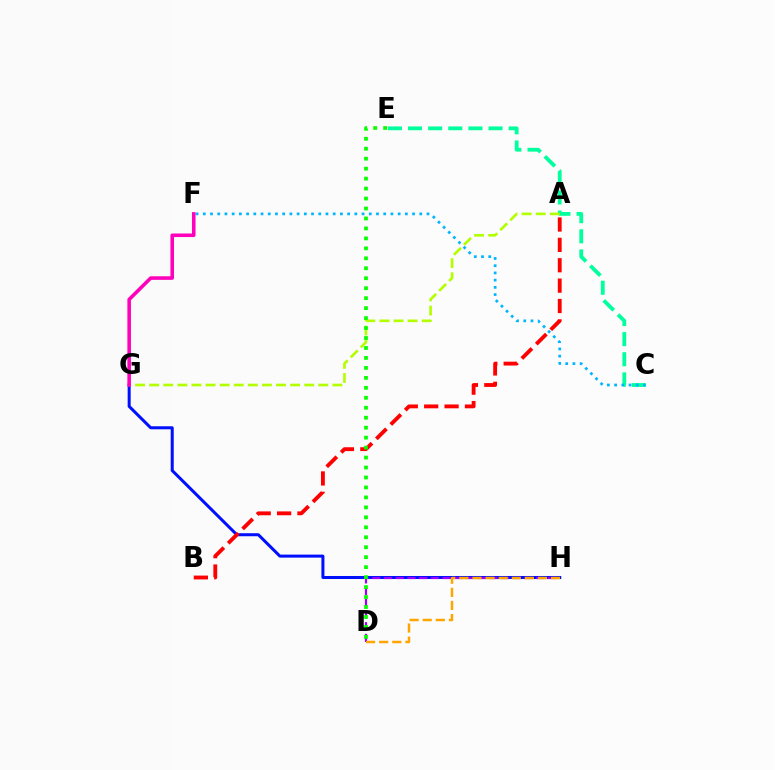{('G', 'H'): [{'color': '#0010ff', 'line_style': 'solid', 'thickness': 2.18}], ('C', 'E'): [{'color': '#00ff9d', 'line_style': 'dashed', 'thickness': 2.73}], ('D', 'H'): [{'color': '#9b00ff', 'line_style': 'dashed', 'thickness': 1.59}, {'color': '#ffa500', 'line_style': 'dashed', 'thickness': 1.78}], ('A', 'G'): [{'color': '#b3ff00', 'line_style': 'dashed', 'thickness': 1.91}], ('C', 'F'): [{'color': '#00b5ff', 'line_style': 'dotted', 'thickness': 1.96}], ('F', 'G'): [{'color': '#ff00bd', 'line_style': 'solid', 'thickness': 2.57}], ('A', 'B'): [{'color': '#ff0000', 'line_style': 'dashed', 'thickness': 2.77}], ('D', 'E'): [{'color': '#08ff00', 'line_style': 'dotted', 'thickness': 2.71}]}